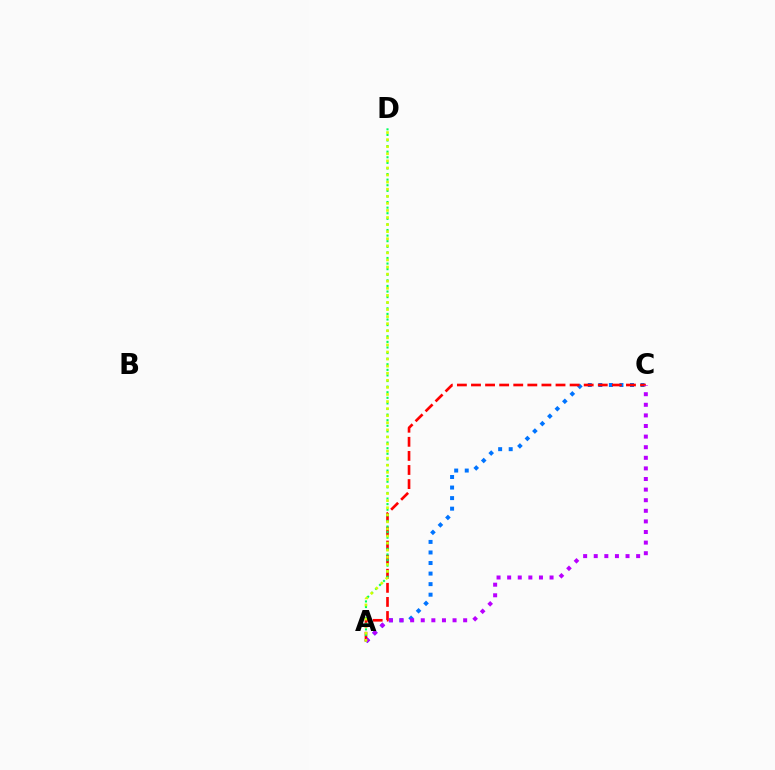{('A', 'C'): [{'color': '#0074ff', 'line_style': 'dotted', 'thickness': 2.87}, {'color': '#ff0000', 'line_style': 'dashed', 'thickness': 1.91}, {'color': '#b900ff', 'line_style': 'dotted', 'thickness': 2.88}], ('A', 'D'): [{'color': '#00ff5c', 'line_style': 'dotted', 'thickness': 1.52}, {'color': '#d1ff00', 'line_style': 'dotted', 'thickness': 1.92}]}